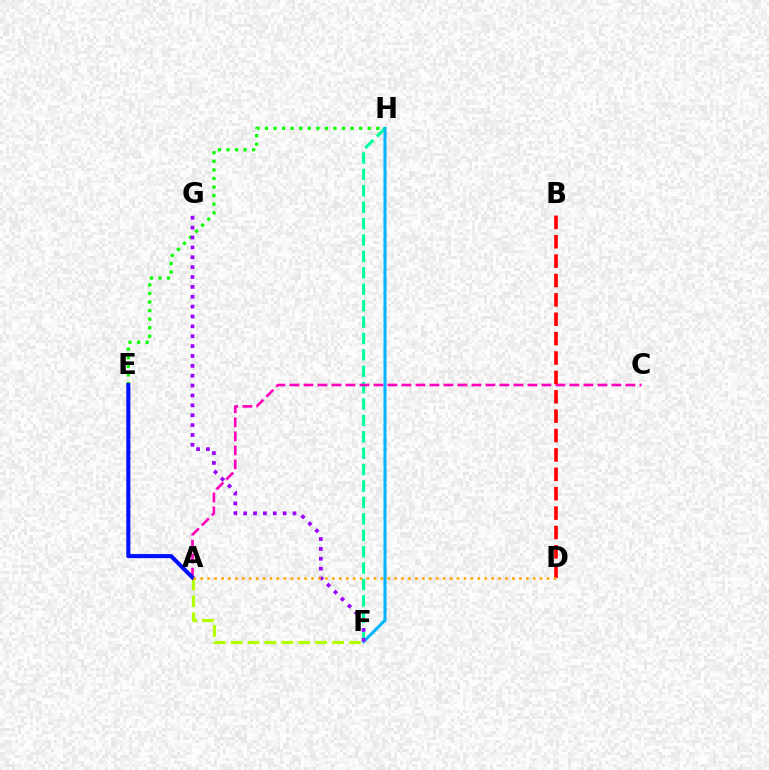{('F', 'H'): [{'color': '#00ff9d', 'line_style': 'dashed', 'thickness': 2.23}, {'color': '#00b5ff', 'line_style': 'solid', 'thickness': 2.19}], ('A', 'C'): [{'color': '#ff00bd', 'line_style': 'dashed', 'thickness': 1.9}], ('A', 'F'): [{'color': '#b3ff00', 'line_style': 'dashed', 'thickness': 2.29}], ('E', 'H'): [{'color': '#08ff00', 'line_style': 'dotted', 'thickness': 2.33}], ('A', 'E'): [{'color': '#0010ff', 'line_style': 'solid', 'thickness': 2.93}], ('B', 'D'): [{'color': '#ff0000', 'line_style': 'dashed', 'thickness': 2.63}], ('F', 'G'): [{'color': '#9b00ff', 'line_style': 'dotted', 'thickness': 2.68}], ('A', 'D'): [{'color': '#ffa500', 'line_style': 'dotted', 'thickness': 1.88}]}